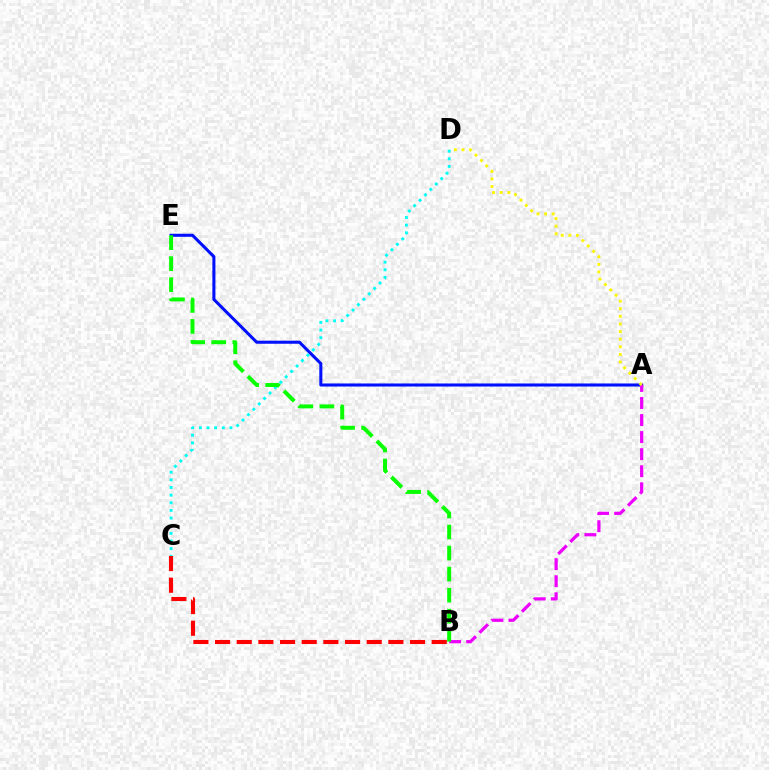{('A', 'E'): [{'color': '#0010ff', 'line_style': 'solid', 'thickness': 2.2}], ('A', 'B'): [{'color': '#ee00ff', 'line_style': 'dashed', 'thickness': 2.32}], ('C', 'D'): [{'color': '#00fff6', 'line_style': 'dotted', 'thickness': 2.08}], ('B', 'C'): [{'color': '#ff0000', 'line_style': 'dashed', 'thickness': 2.94}], ('B', 'E'): [{'color': '#08ff00', 'line_style': 'dashed', 'thickness': 2.86}], ('A', 'D'): [{'color': '#fcf500', 'line_style': 'dotted', 'thickness': 2.07}]}